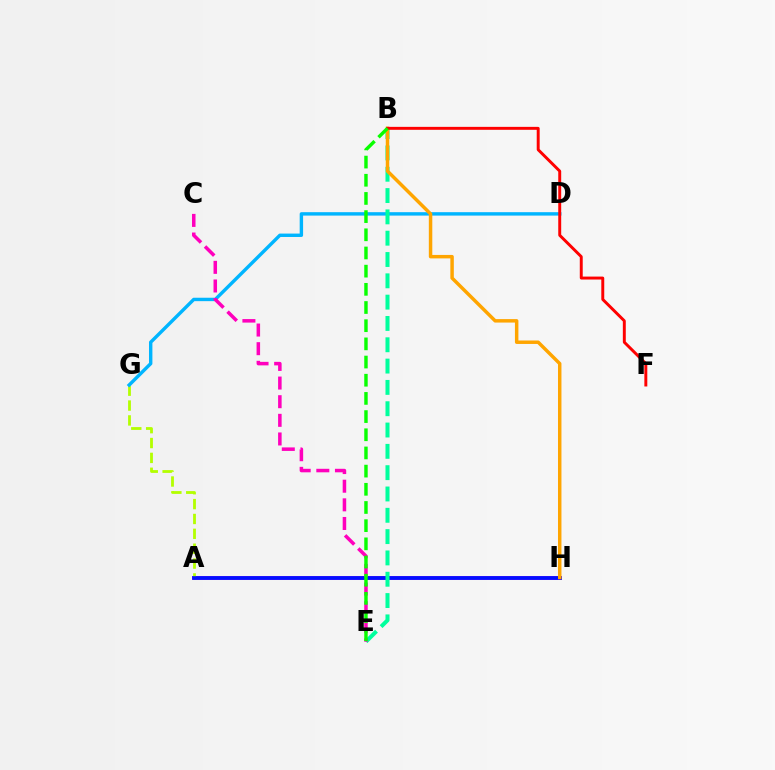{('A', 'H'): [{'color': '#9b00ff', 'line_style': 'solid', 'thickness': 2.72}, {'color': '#0010ff', 'line_style': 'solid', 'thickness': 2.61}], ('A', 'G'): [{'color': '#b3ff00', 'line_style': 'dashed', 'thickness': 2.02}], ('D', 'G'): [{'color': '#00b5ff', 'line_style': 'solid', 'thickness': 2.45}], ('B', 'E'): [{'color': '#00ff9d', 'line_style': 'dashed', 'thickness': 2.9}, {'color': '#08ff00', 'line_style': 'dashed', 'thickness': 2.47}], ('B', 'H'): [{'color': '#ffa500', 'line_style': 'solid', 'thickness': 2.49}], ('C', 'E'): [{'color': '#ff00bd', 'line_style': 'dashed', 'thickness': 2.53}], ('B', 'F'): [{'color': '#ff0000', 'line_style': 'solid', 'thickness': 2.12}]}